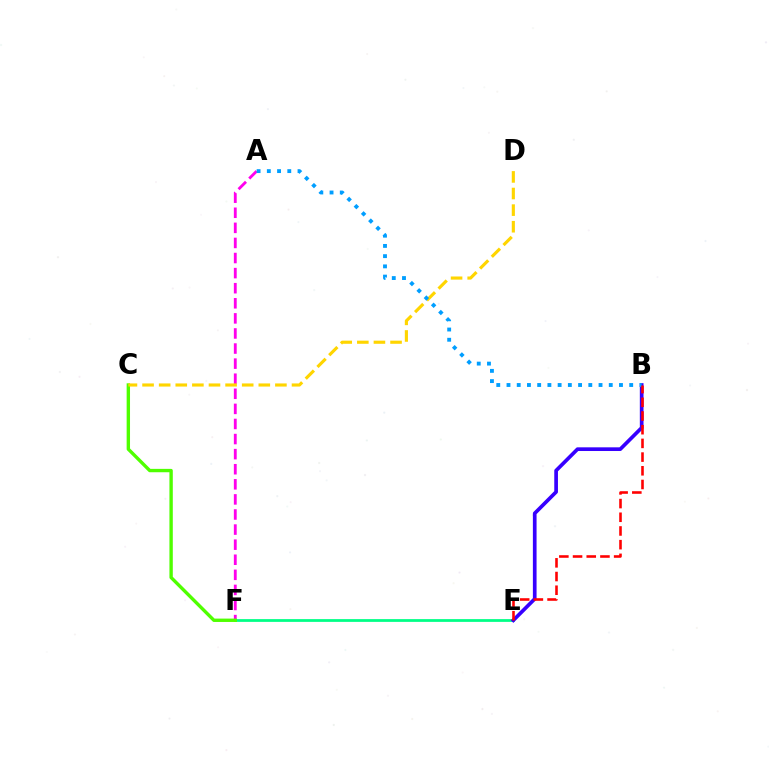{('A', 'F'): [{'color': '#ff00ed', 'line_style': 'dashed', 'thickness': 2.05}], ('E', 'F'): [{'color': '#00ff86', 'line_style': 'solid', 'thickness': 1.99}], ('B', 'E'): [{'color': '#3700ff', 'line_style': 'solid', 'thickness': 2.65}, {'color': '#ff0000', 'line_style': 'dashed', 'thickness': 1.86}], ('C', 'F'): [{'color': '#4fff00', 'line_style': 'solid', 'thickness': 2.43}], ('C', 'D'): [{'color': '#ffd500', 'line_style': 'dashed', 'thickness': 2.26}], ('A', 'B'): [{'color': '#009eff', 'line_style': 'dotted', 'thickness': 2.78}]}